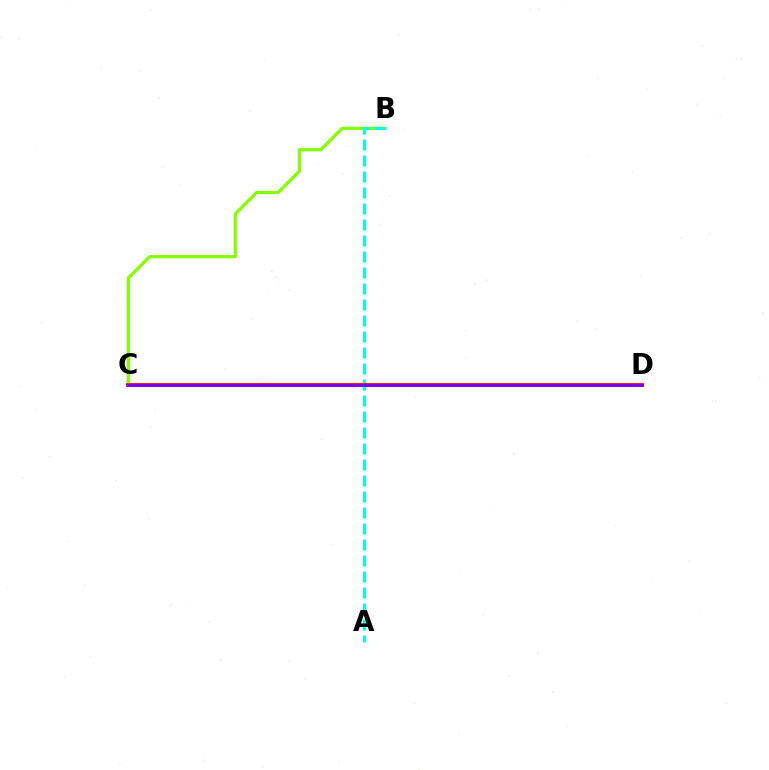{('B', 'C'): [{'color': '#84ff00', 'line_style': 'solid', 'thickness': 2.31}], ('A', 'B'): [{'color': '#00fff6', 'line_style': 'dashed', 'thickness': 2.17}], ('C', 'D'): [{'color': '#ff0000', 'line_style': 'solid', 'thickness': 2.71}, {'color': '#7200ff', 'line_style': 'solid', 'thickness': 1.97}]}